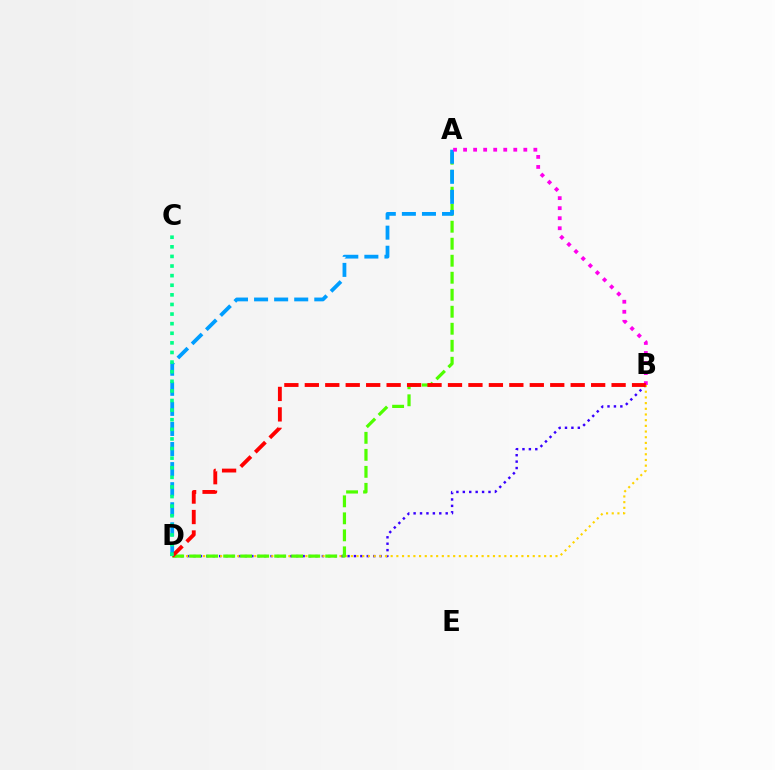{('B', 'D'): [{'color': '#3700ff', 'line_style': 'dotted', 'thickness': 1.74}, {'color': '#ffd500', 'line_style': 'dotted', 'thickness': 1.54}, {'color': '#ff0000', 'line_style': 'dashed', 'thickness': 2.78}], ('A', 'D'): [{'color': '#4fff00', 'line_style': 'dashed', 'thickness': 2.31}, {'color': '#009eff', 'line_style': 'dashed', 'thickness': 2.73}], ('A', 'B'): [{'color': '#ff00ed', 'line_style': 'dotted', 'thickness': 2.73}], ('C', 'D'): [{'color': '#00ff86', 'line_style': 'dotted', 'thickness': 2.61}]}